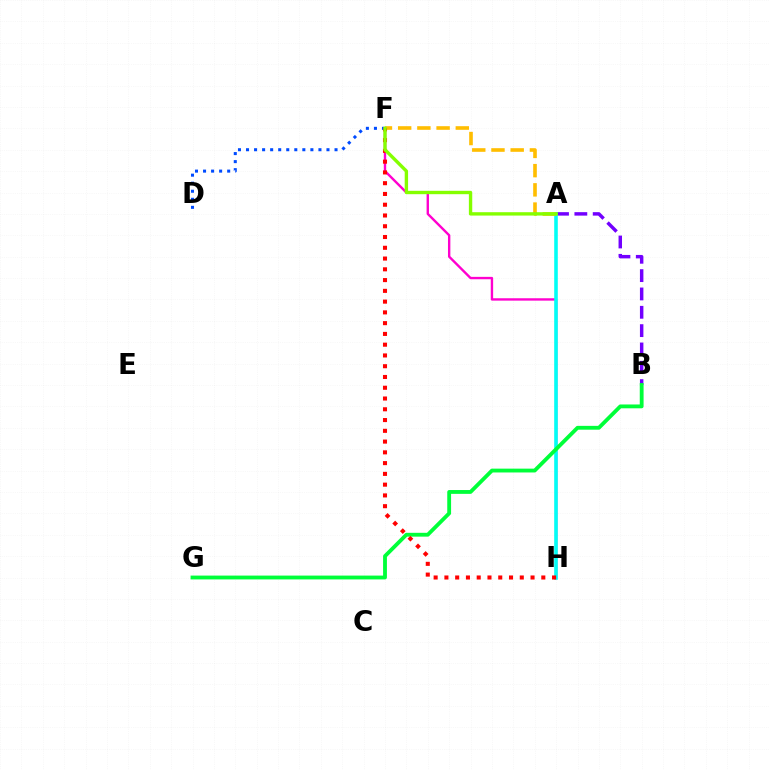{('F', 'H'): [{'color': '#ff00cf', 'line_style': 'solid', 'thickness': 1.72}, {'color': '#ff0000', 'line_style': 'dotted', 'thickness': 2.93}], ('A', 'B'): [{'color': '#7200ff', 'line_style': 'dashed', 'thickness': 2.49}], ('D', 'F'): [{'color': '#004bff', 'line_style': 'dotted', 'thickness': 2.19}], ('A', 'H'): [{'color': '#00fff6', 'line_style': 'solid', 'thickness': 2.57}], ('B', 'G'): [{'color': '#00ff39', 'line_style': 'solid', 'thickness': 2.76}], ('A', 'F'): [{'color': '#ffbd00', 'line_style': 'dashed', 'thickness': 2.61}, {'color': '#84ff00', 'line_style': 'solid', 'thickness': 2.43}]}